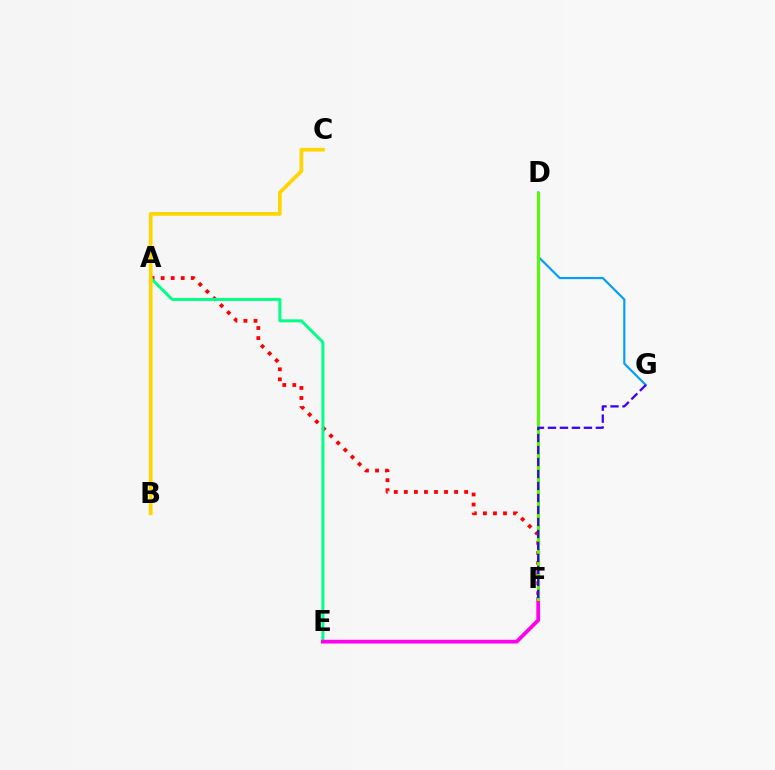{('A', 'F'): [{'color': '#ff0000', 'line_style': 'dotted', 'thickness': 2.73}], ('D', 'G'): [{'color': '#009eff', 'line_style': 'solid', 'thickness': 1.55}], ('A', 'E'): [{'color': '#00ff86', 'line_style': 'solid', 'thickness': 2.13}], ('E', 'F'): [{'color': '#ff00ed', 'line_style': 'solid', 'thickness': 2.7}], ('D', 'F'): [{'color': '#4fff00', 'line_style': 'solid', 'thickness': 2.15}], ('B', 'C'): [{'color': '#ffd500', 'line_style': 'solid', 'thickness': 2.67}], ('F', 'G'): [{'color': '#3700ff', 'line_style': 'dashed', 'thickness': 1.63}]}